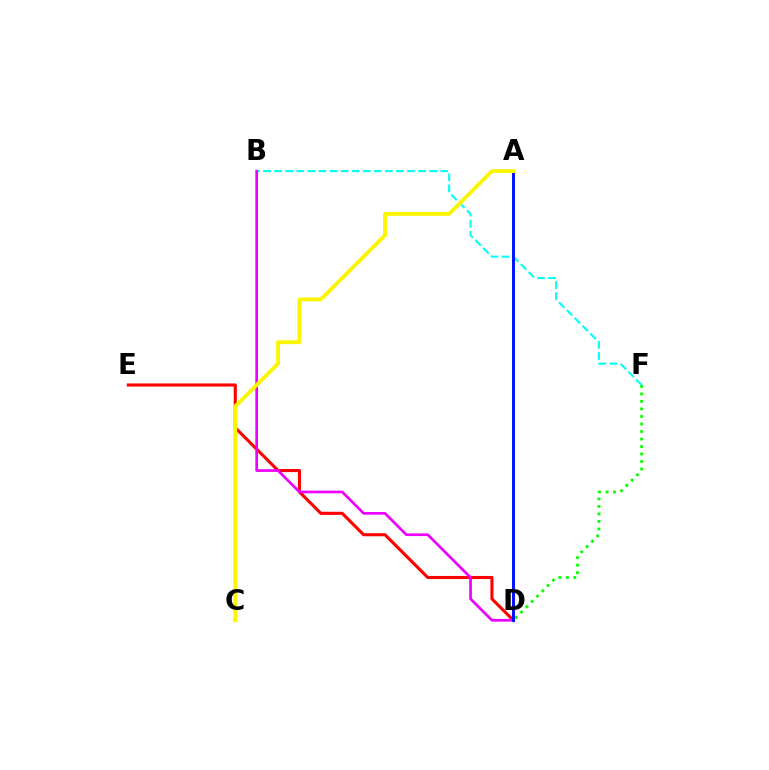{('D', 'E'): [{'color': '#ff0000', 'line_style': 'solid', 'thickness': 2.23}], ('B', 'F'): [{'color': '#00fff6', 'line_style': 'dashed', 'thickness': 1.5}], ('B', 'D'): [{'color': '#ee00ff', 'line_style': 'solid', 'thickness': 1.94}], ('D', 'F'): [{'color': '#08ff00', 'line_style': 'dotted', 'thickness': 2.04}], ('A', 'D'): [{'color': '#0010ff', 'line_style': 'solid', 'thickness': 2.12}], ('A', 'C'): [{'color': '#fcf500', 'line_style': 'solid', 'thickness': 2.77}]}